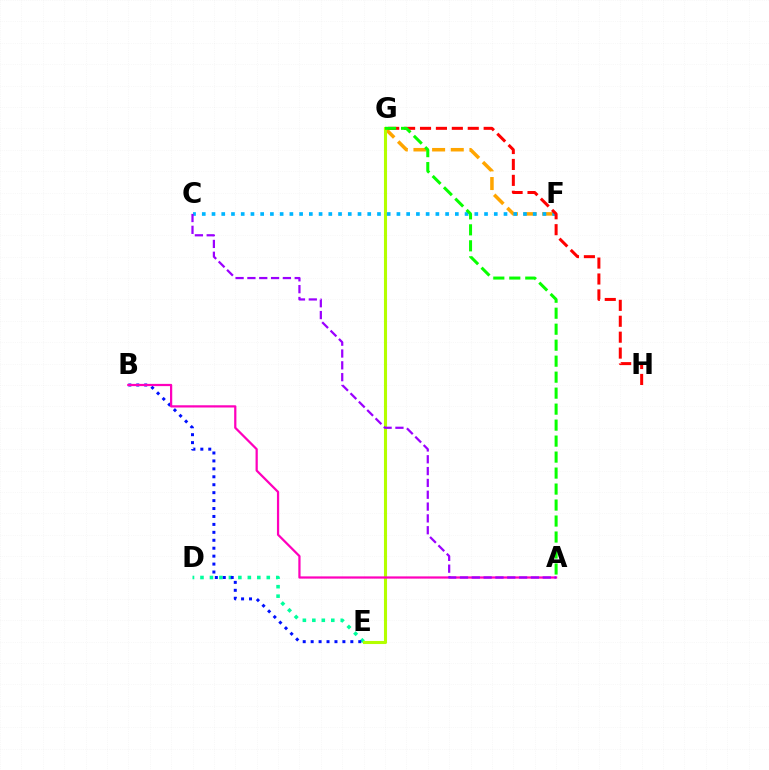{('D', 'E'): [{'color': '#00ff9d', 'line_style': 'dotted', 'thickness': 2.57}], ('F', 'G'): [{'color': '#ffa500', 'line_style': 'dashed', 'thickness': 2.53}], ('E', 'G'): [{'color': '#b3ff00', 'line_style': 'solid', 'thickness': 2.22}], ('B', 'E'): [{'color': '#0010ff', 'line_style': 'dotted', 'thickness': 2.16}], ('C', 'F'): [{'color': '#00b5ff', 'line_style': 'dotted', 'thickness': 2.64}], ('G', 'H'): [{'color': '#ff0000', 'line_style': 'dashed', 'thickness': 2.16}], ('A', 'B'): [{'color': '#ff00bd', 'line_style': 'solid', 'thickness': 1.61}], ('A', 'G'): [{'color': '#08ff00', 'line_style': 'dashed', 'thickness': 2.17}], ('A', 'C'): [{'color': '#9b00ff', 'line_style': 'dashed', 'thickness': 1.61}]}